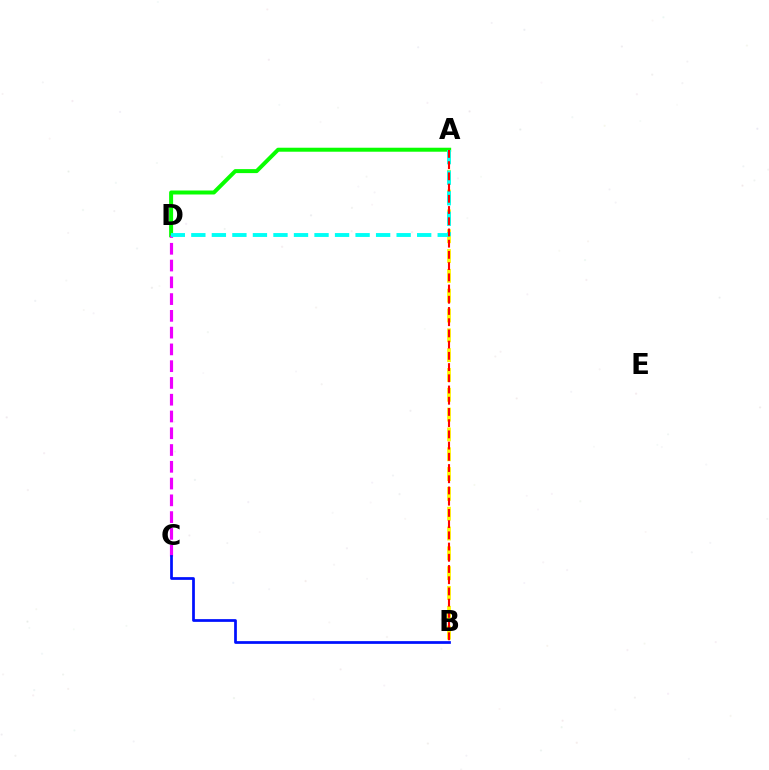{('A', 'D'): [{'color': '#08ff00', 'line_style': 'solid', 'thickness': 2.87}, {'color': '#00fff6', 'line_style': 'dashed', 'thickness': 2.79}], ('C', 'D'): [{'color': '#ee00ff', 'line_style': 'dashed', 'thickness': 2.28}], ('A', 'B'): [{'color': '#fcf500', 'line_style': 'dashed', 'thickness': 2.69}, {'color': '#ff0000', 'line_style': 'dashed', 'thickness': 1.52}], ('B', 'C'): [{'color': '#0010ff', 'line_style': 'solid', 'thickness': 1.97}]}